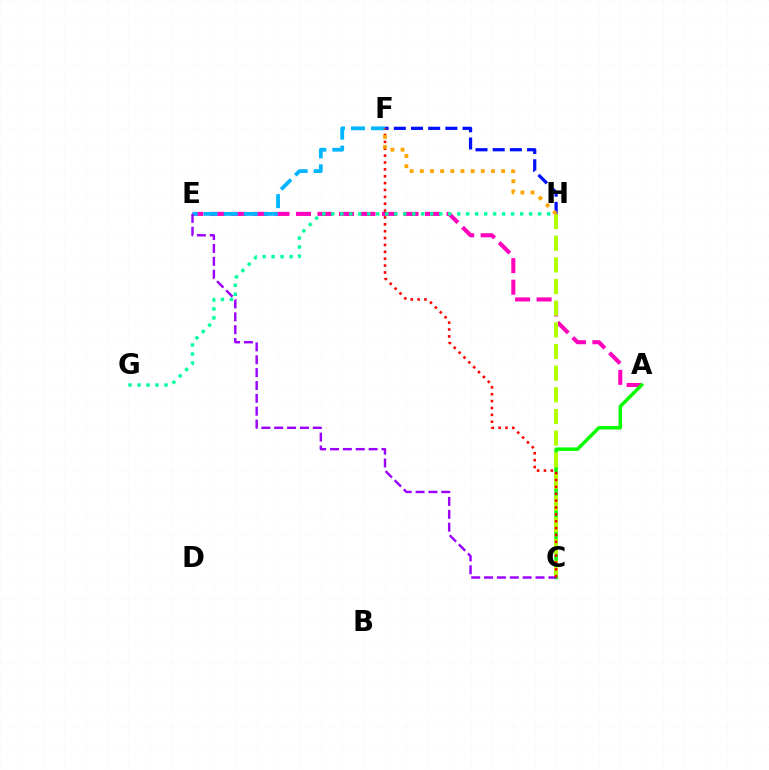{('A', 'E'): [{'color': '#ff00bd', 'line_style': 'dashed', 'thickness': 2.92}], ('E', 'F'): [{'color': '#00b5ff', 'line_style': 'dashed', 'thickness': 2.72}], ('G', 'H'): [{'color': '#00ff9d', 'line_style': 'dotted', 'thickness': 2.44}], ('A', 'C'): [{'color': '#08ff00', 'line_style': 'solid', 'thickness': 2.5}], ('C', 'H'): [{'color': '#b3ff00', 'line_style': 'dashed', 'thickness': 2.94}], ('F', 'H'): [{'color': '#0010ff', 'line_style': 'dashed', 'thickness': 2.33}, {'color': '#ffa500', 'line_style': 'dotted', 'thickness': 2.76}], ('C', 'E'): [{'color': '#9b00ff', 'line_style': 'dashed', 'thickness': 1.75}], ('C', 'F'): [{'color': '#ff0000', 'line_style': 'dotted', 'thickness': 1.87}]}